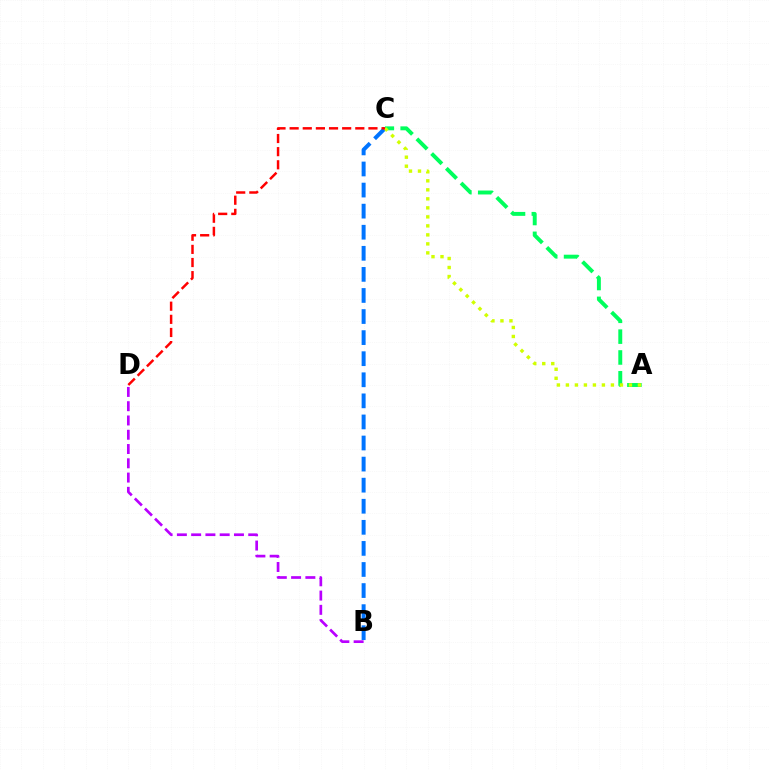{('A', 'C'): [{'color': '#00ff5c', 'line_style': 'dashed', 'thickness': 2.83}, {'color': '#d1ff00', 'line_style': 'dotted', 'thickness': 2.45}], ('B', 'C'): [{'color': '#0074ff', 'line_style': 'dashed', 'thickness': 2.86}], ('C', 'D'): [{'color': '#ff0000', 'line_style': 'dashed', 'thickness': 1.78}], ('B', 'D'): [{'color': '#b900ff', 'line_style': 'dashed', 'thickness': 1.94}]}